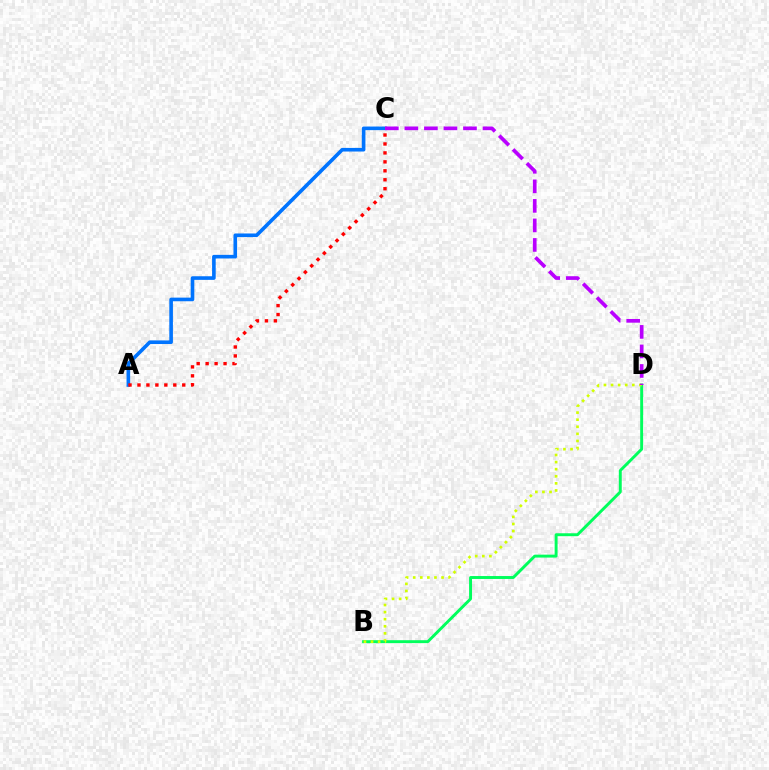{('B', 'D'): [{'color': '#00ff5c', 'line_style': 'solid', 'thickness': 2.11}, {'color': '#d1ff00', 'line_style': 'dotted', 'thickness': 1.93}], ('A', 'C'): [{'color': '#0074ff', 'line_style': 'solid', 'thickness': 2.61}, {'color': '#ff0000', 'line_style': 'dotted', 'thickness': 2.43}], ('C', 'D'): [{'color': '#b900ff', 'line_style': 'dashed', 'thickness': 2.65}]}